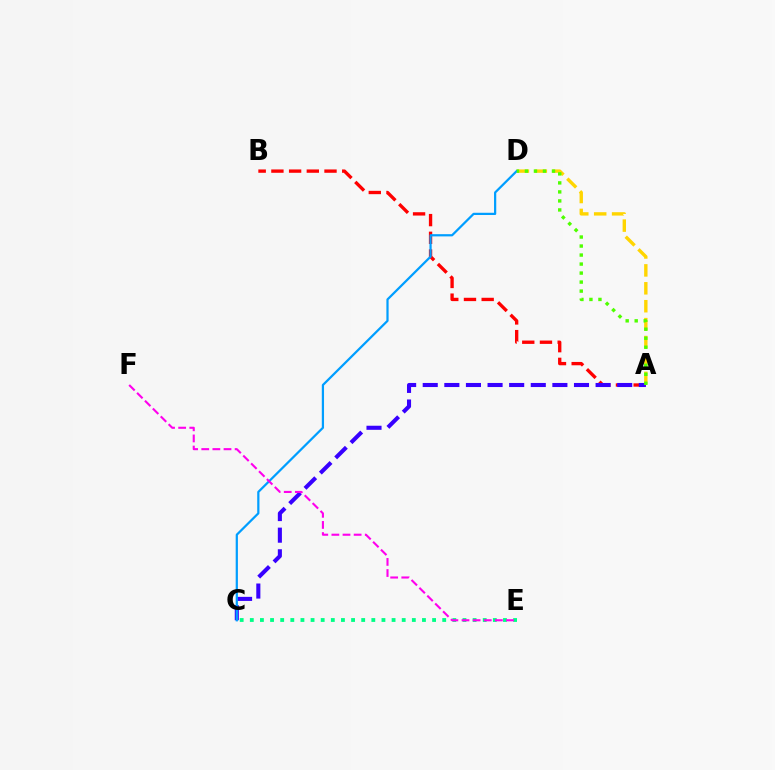{('A', 'D'): [{'color': '#ffd500', 'line_style': 'dashed', 'thickness': 2.43}, {'color': '#4fff00', 'line_style': 'dotted', 'thickness': 2.45}], ('C', 'E'): [{'color': '#00ff86', 'line_style': 'dotted', 'thickness': 2.75}], ('A', 'B'): [{'color': '#ff0000', 'line_style': 'dashed', 'thickness': 2.4}], ('A', 'C'): [{'color': '#3700ff', 'line_style': 'dashed', 'thickness': 2.94}], ('C', 'D'): [{'color': '#009eff', 'line_style': 'solid', 'thickness': 1.6}], ('E', 'F'): [{'color': '#ff00ed', 'line_style': 'dashed', 'thickness': 1.51}]}